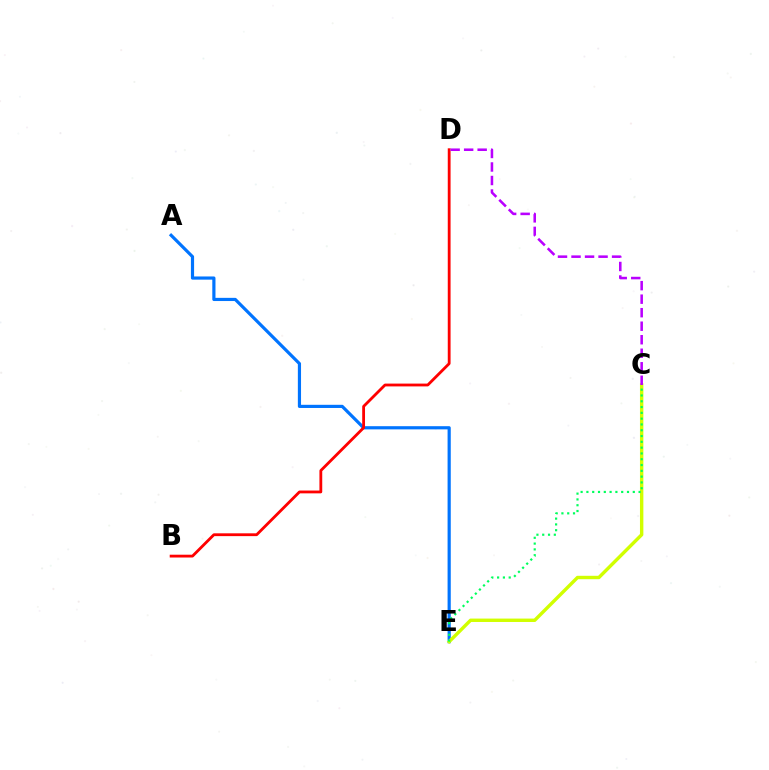{('A', 'E'): [{'color': '#0074ff', 'line_style': 'solid', 'thickness': 2.29}], ('B', 'D'): [{'color': '#ff0000', 'line_style': 'solid', 'thickness': 2.02}], ('C', 'E'): [{'color': '#d1ff00', 'line_style': 'solid', 'thickness': 2.45}, {'color': '#00ff5c', 'line_style': 'dotted', 'thickness': 1.58}], ('C', 'D'): [{'color': '#b900ff', 'line_style': 'dashed', 'thickness': 1.84}]}